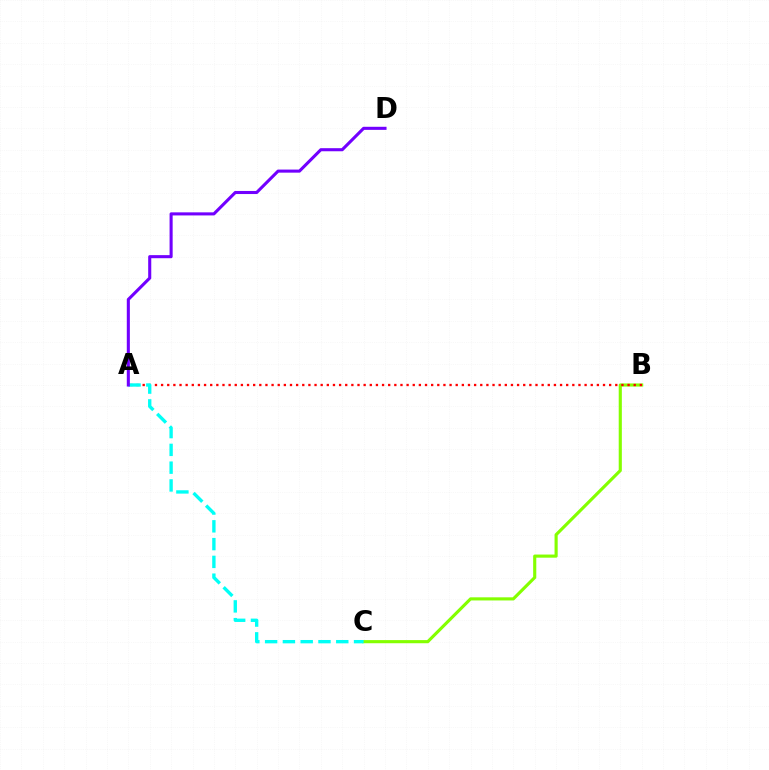{('B', 'C'): [{'color': '#84ff00', 'line_style': 'solid', 'thickness': 2.26}], ('A', 'B'): [{'color': '#ff0000', 'line_style': 'dotted', 'thickness': 1.67}], ('A', 'C'): [{'color': '#00fff6', 'line_style': 'dashed', 'thickness': 2.42}], ('A', 'D'): [{'color': '#7200ff', 'line_style': 'solid', 'thickness': 2.22}]}